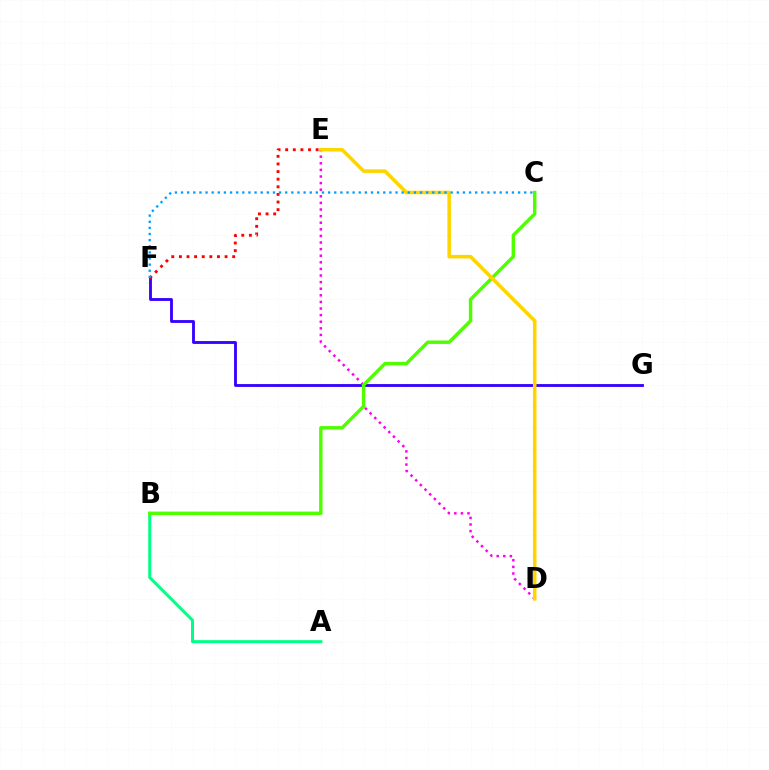{('A', 'B'): [{'color': '#00ff86', 'line_style': 'solid', 'thickness': 2.16}], ('F', 'G'): [{'color': '#3700ff', 'line_style': 'solid', 'thickness': 2.05}], ('D', 'E'): [{'color': '#ff00ed', 'line_style': 'dotted', 'thickness': 1.79}, {'color': '#ffd500', 'line_style': 'solid', 'thickness': 2.56}], ('E', 'F'): [{'color': '#ff0000', 'line_style': 'dotted', 'thickness': 2.07}], ('B', 'C'): [{'color': '#4fff00', 'line_style': 'solid', 'thickness': 2.48}], ('C', 'F'): [{'color': '#009eff', 'line_style': 'dotted', 'thickness': 1.67}]}